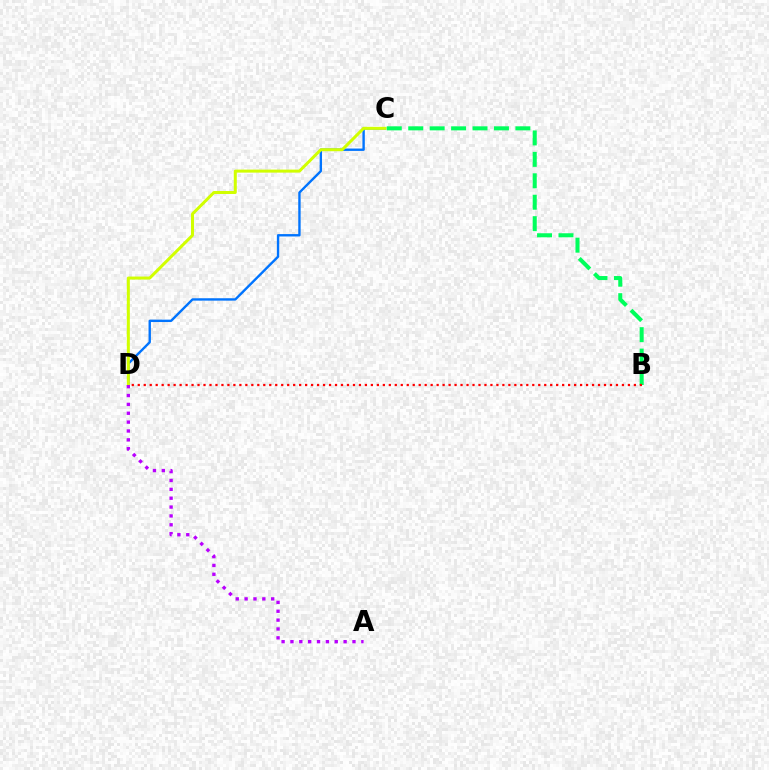{('C', 'D'): [{'color': '#0074ff', 'line_style': 'solid', 'thickness': 1.72}, {'color': '#d1ff00', 'line_style': 'solid', 'thickness': 2.17}], ('B', 'C'): [{'color': '#00ff5c', 'line_style': 'dashed', 'thickness': 2.91}], ('A', 'D'): [{'color': '#b900ff', 'line_style': 'dotted', 'thickness': 2.41}], ('B', 'D'): [{'color': '#ff0000', 'line_style': 'dotted', 'thickness': 1.62}]}